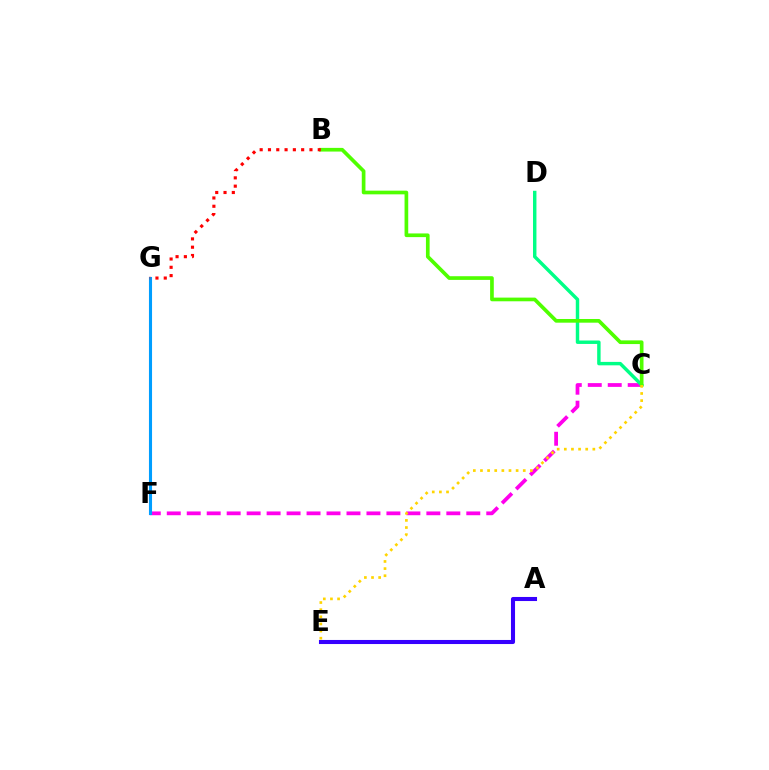{('C', 'F'): [{'color': '#ff00ed', 'line_style': 'dashed', 'thickness': 2.71}], ('C', 'D'): [{'color': '#00ff86', 'line_style': 'solid', 'thickness': 2.47}], ('A', 'E'): [{'color': '#3700ff', 'line_style': 'solid', 'thickness': 2.93}], ('B', 'C'): [{'color': '#4fff00', 'line_style': 'solid', 'thickness': 2.65}], ('C', 'E'): [{'color': '#ffd500', 'line_style': 'dotted', 'thickness': 1.94}], ('F', 'G'): [{'color': '#009eff', 'line_style': 'solid', 'thickness': 2.22}], ('B', 'G'): [{'color': '#ff0000', 'line_style': 'dotted', 'thickness': 2.25}]}